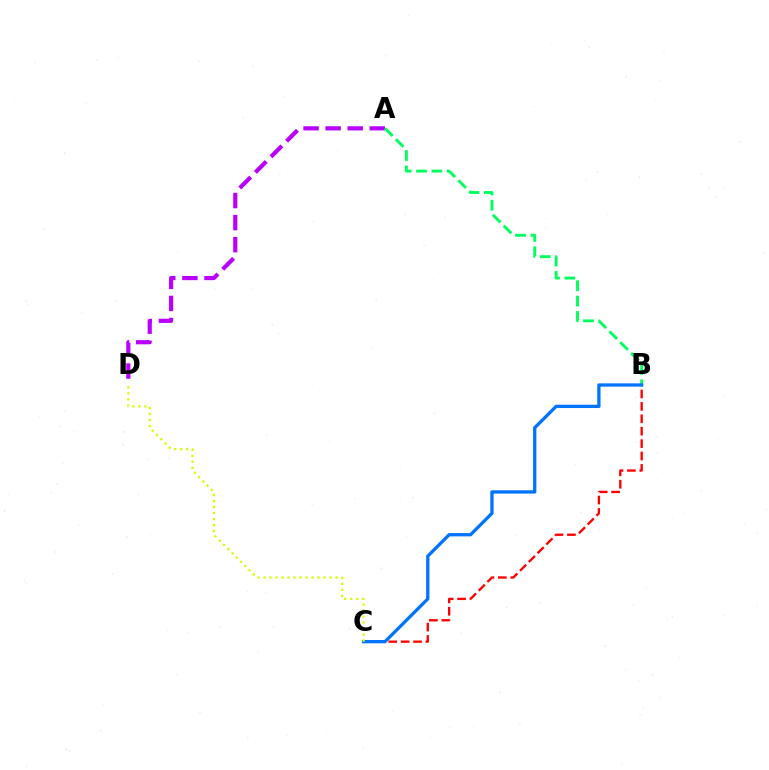{('A', 'D'): [{'color': '#b900ff', 'line_style': 'dashed', 'thickness': 3.0}], ('A', 'B'): [{'color': '#00ff5c', 'line_style': 'dashed', 'thickness': 2.09}], ('B', 'C'): [{'color': '#ff0000', 'line_style': 'dashed', 'thickness': 1.68}, {'color': '#0074ff', 'line_style': 'solid', 'thickness': 2.37}], ('C', 'D'): [{'color': '#d1ff00', 'line_style': 'dotted', 'thickness': 1.63}]}